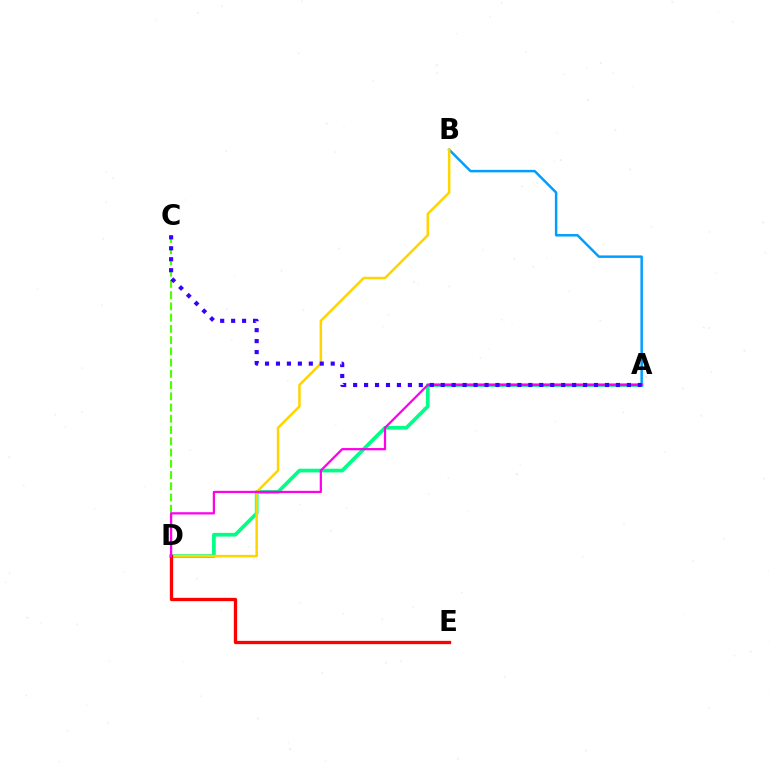{('A', 'D'): [{'color': '#00ff86', 'line_style': 'solid', 'thickness': 2.67}, {'color': '#ff00ed', 'line_style': 'solid', 'thickness': 1.62}], ('A', 'B'): [{'color': '#009eff', 'line_style': 'solid', 'thickness': 1.78}], ('B', 'D'): [{'color': '#ffd500', 'line_style': 'solid', 'thickness': 1.81}], ('D', 'E'): [{'color': '#ff0000', 'line_style': 'solid', 'thickness': 2.37}], ('C', 'D'): [{'color': '#4fff00', 'line_style': 'dashed', 'thickness': 1.53}], ('A', 'C'): [{'color': '#3700ff', 'line_style': 'dotted', 'thickness': 2.98}]}